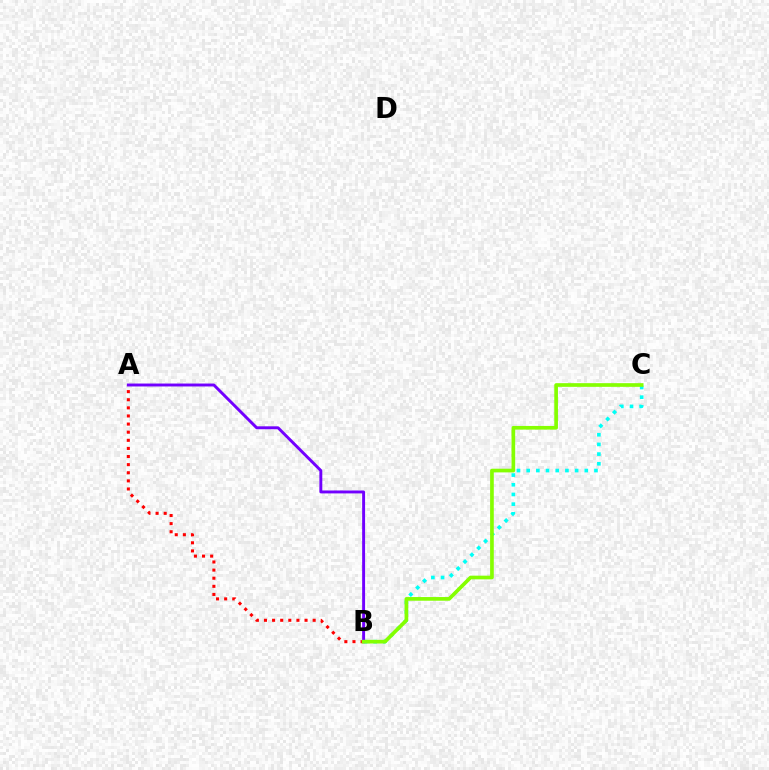{('B', 'C'): [{'color': '#00fff6', 'line_style': 'dotted', 'thickness': 2.63}, {'color': '#84ff00', 'line_style': 'solid', 'thickness': 2.65}], ('A', 'B'): [{'color': '#7200ff', 'line_style': 'solid', 'thickness': 2.1}, {'color': '#ff0000', 'line_style': 'dotted', 'thickness': 2.2}]}